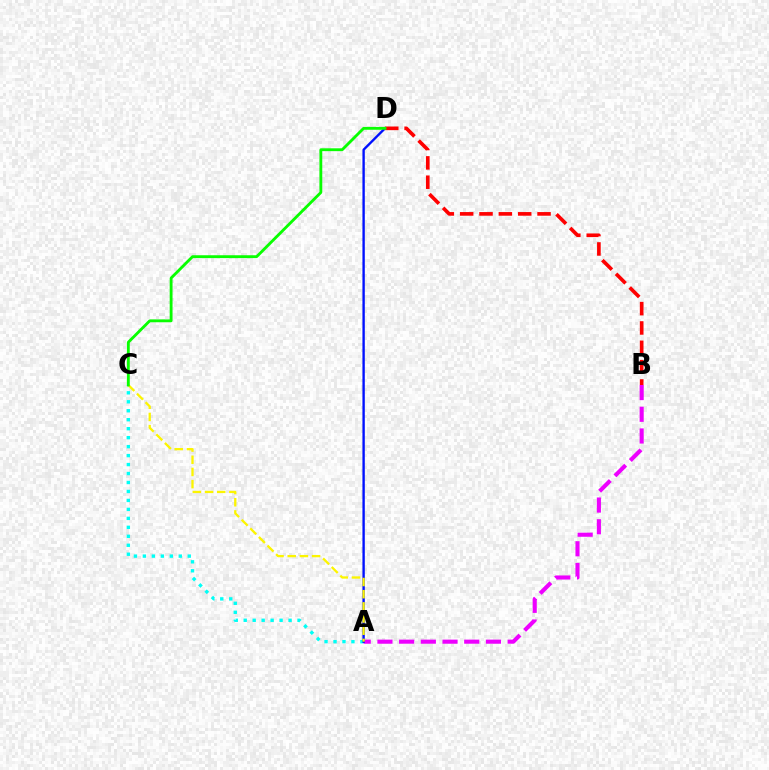{('A', 'C'): [{'color': '#00fff6', 'line_style': 'dotted', 'thickness': 2.44}, {'color': '#fcf500', 'line_style': 'dashed', 'thickness': 1.65}], ('A', 'B'): [{'color': '#ee00ff', 'line_style': 'dashed', 'thickness': 2.95}], ('A', 'D'): [{'color': '#0010ff', 'line_style': 'solid', 'thickness': 1.71}], ('B', 'D'): [{'color': '#ff0000', 'line_style': 'dashed', 'thickness': 2.63}], ('C', 'D'): [{'color': '#08ff00', 'line_style': 'solid', 'thickness': 2.05}]}